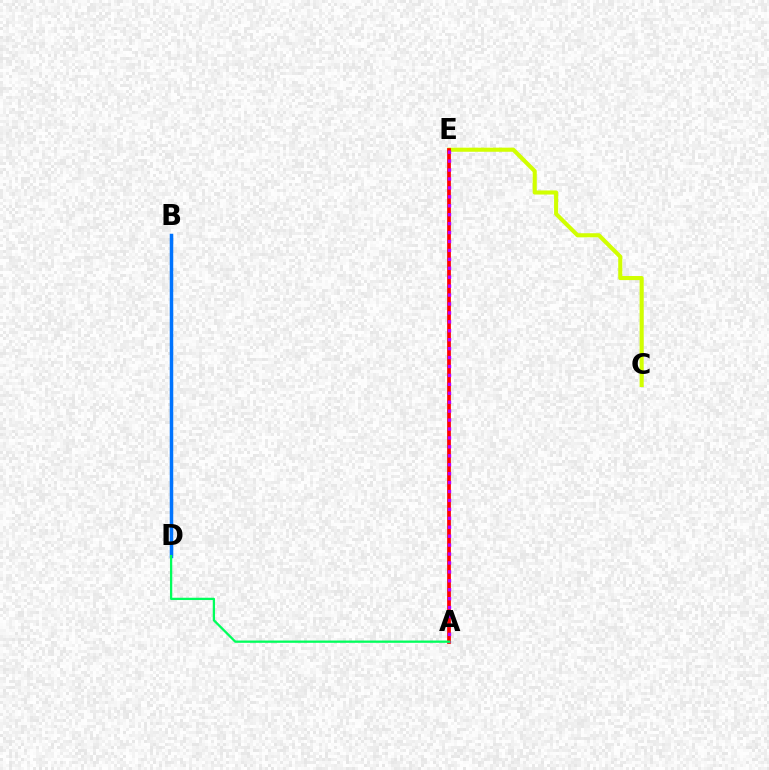{('C', 'E'): [{'color': '#d1ff00', 'line_style': 'solid', 'thickness': 2.94}], ('A', 'E'): [{'color': '#ff0000', 'line_style': 'solid', 'thickness': 2.69}, {'color': '#b900ff', 'line_style': 'dotted', 'thickness': 2.43}], ('B', 'D'): [{'color': '#0074ff', 'line_style': 'solid', 'thickness': 2.52}], ('A', 'D'): [{'color': '#00ff5c', 'line_style': 'solid', 'thickness': 1.65}]}